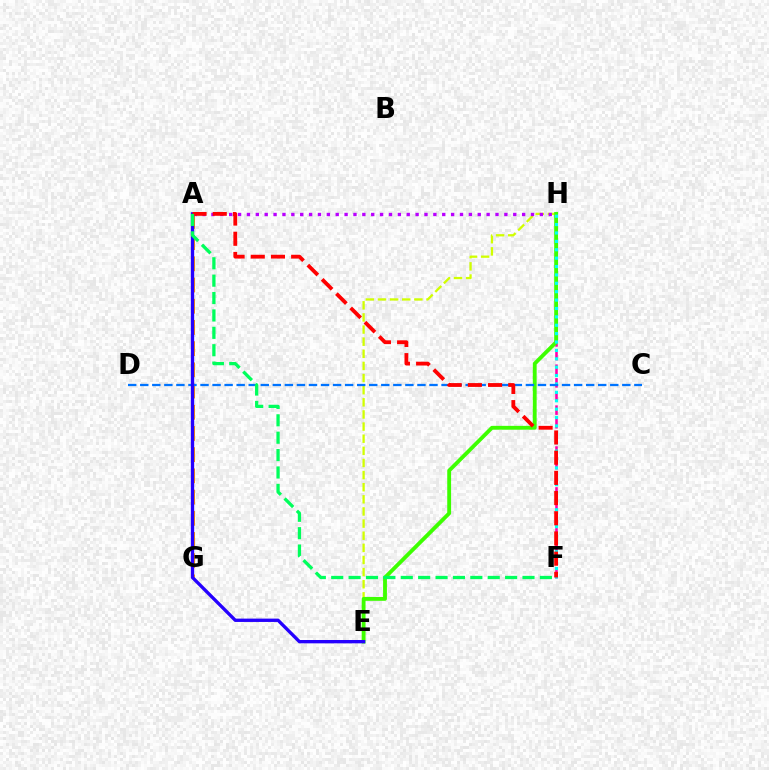{('E', 'H'): [{'color': '#d1ff00', 'line_style': 'dashed', 'thickness': 1.65}, {'color': '#3dff00', 'line_style': 'solid', 'thickness': 2.77}], ('A', 'G'): [{'color': '#ff9400', 'line_style': 'dashed', 'thickness': 2.88}], ('F', 'H'): [{'color': '#ff00ac', 'line_style': 'dashed', 'thickness': 1.85}, {'color': '#00fff6', 'line_style': 'dotted', 'thickness': 2.28}], ('A', 'H'): [{'color': '#b900ff', 'line_style': 'dotted', 'thickness': 2.41}], ('C', 'D'): [{'color': '#0074ff', 'line_style': 'dashed', 'thickness': 1.64}], ('A', 'E'): [{'color': '#2500ff', 'line_style': 'solid', 'thickness': 2.4}], ('A', 'F'): [{'color': '#ff0000', 'line_style': 'dashed', 'thickness': 2.74}, {'color': '#00ff5c', 'line_style': 'dashed', 'thickness': 2.36}]}